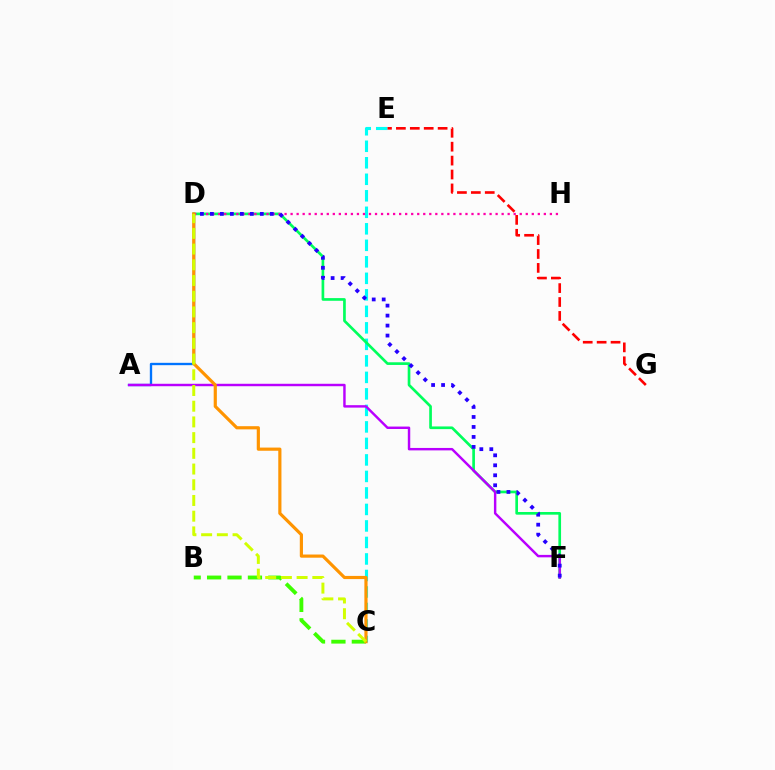{('A', 'D'): [{'color': '#0074ff', 'line_style': 'solid', 'thickness': 1.69}], ('C', 'E'): [{'color': '#00fff6', 'line_style': 'dashed', 'thickness': 2.24}], ('E', 'G'): [{'color': '#ff0000', 'line_style': 'dashed', 'thickness': 1.89}], ('D', 'F'): [{'color': '#00ff5c', 'line_style': 'solid', 'thickness': 1.93}, {'color': '#2500ff', 'line_style': 'dotted', 'thickness': 2.71}], ('B', 'C'): [{'color': '#3dff00', 'line_style': 'dashed', 'thickness': 2.77}], ('A', 'F'): [{'color': '#b900ff', 'line_style': 'solid', 'thickness': 1.76}], ('D', 'H'): [{'color': '#ff00ac', 'line_style': 'dotted', 'thickness': 1.64}], ('C', 'D'): [{'color': '#ff9400', 'line_style': 'solid', 'thickness': 2.28}, {'color': '#d1ff00', 'line_style': 'dashed', 'thickness': 2.13}]}